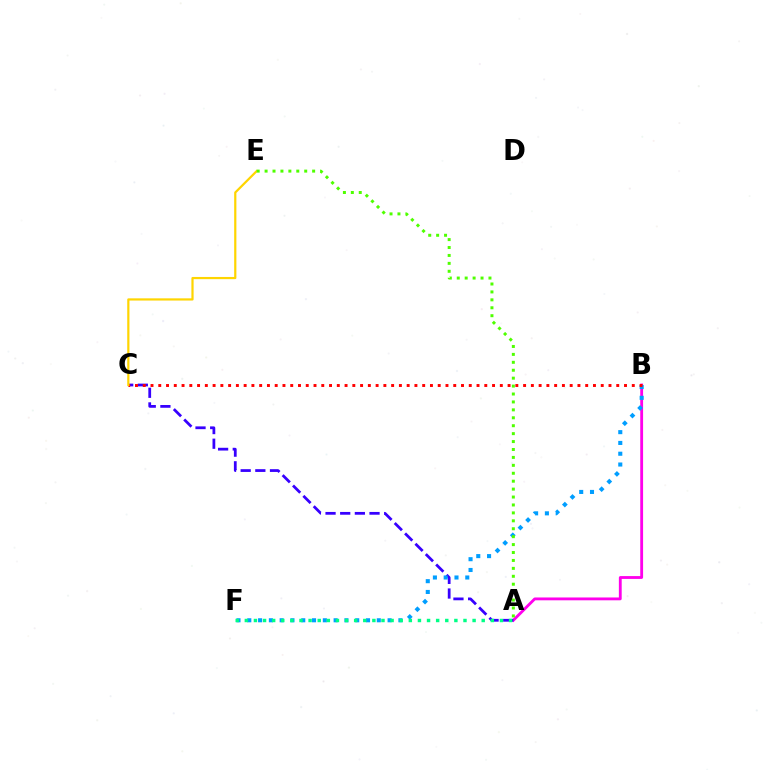{('A', 'B'): [{'color': '#ff00ed', 'line_style': 'solid', 'thickness': 2.04}], ('A', 'C'): [{'color': '#3700ff', 'line_style': 'dashed', 'thickness': 1.99}], ('B', 'F'): [{'color': '#009eff', 'line_style': 'dotted', 'thickness': 2.93}], ('B', 'C'): [{'color': '#ff0000', 'line_style': 'dotted', 'thickness': 2.11}], ('C', 'E'): [{'color': '#ffd500', 'line_style': 'solid', 'thickness': 1.59}], ('A', 'F'): [{'color': '#00ff86', 'line_style': 'dotted', 'thickness': 2.48}], ('A', 'E'): [{'color': '#4fff00', 'line_style': 'dotted', 'thickness': 2.15}]}